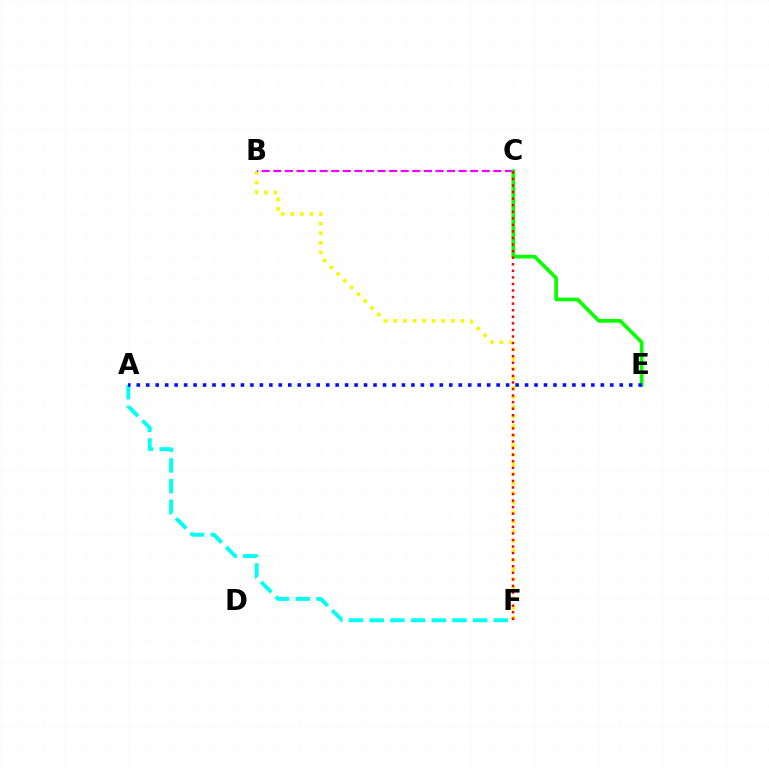{('B', 'F'): [{'color': '#fcf500', 'line_style': 'dotted', 'thickness': 2.6}], ('B', 'C'): [{'color': '#ee00ff', 'line_style': 'dashed', 'thickness': 1.57}], ('C', 'E'): [{'color': '#08ff00', 'line_style': 'solid', 'thickness': 2.63}], ('C', 'F'): [{'color': '#ff0000', 'line_style': 'dotted', 'thickness': 1.78}], ('A', 'F'): [{'color': '#00fff6', 'line_style': 'dashed', 'thickness': 2.81}], ('A', 'E'): [{'color': '#0010ff', 'line_style': 'dotted', 'thickness': 2.57}]}